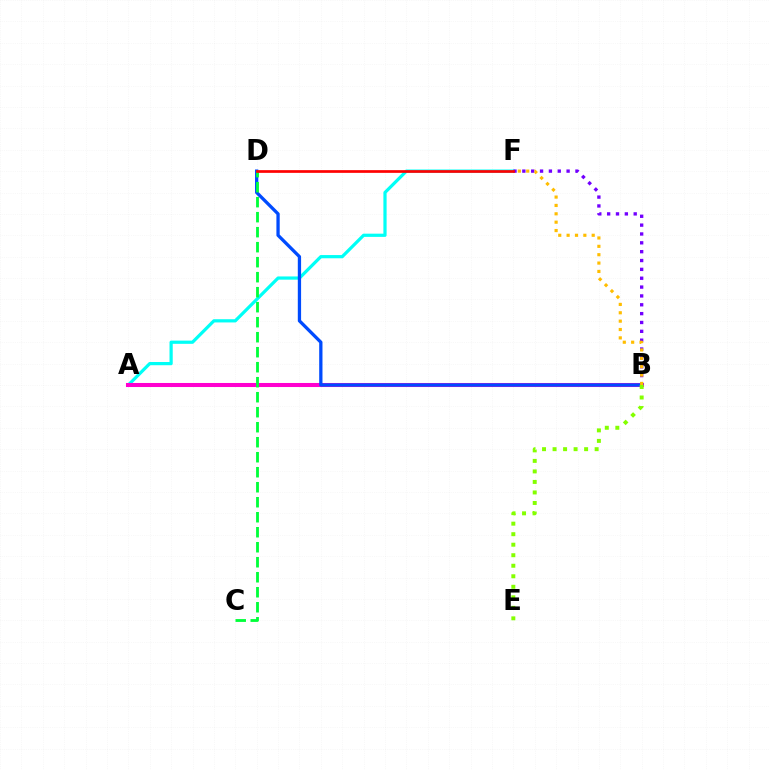{('A', 'F'): [{'color': '#00fff6', 'line_style': 'solid', 'thickness': 2.32}], ('A', 'B'): [{'color': '#ff00cf', 'line_style': 'solid', 'thickness': 2.92}], ('B', 'F'): [{'color': '#7200ff', 'line_style': 'dotted', 'thickness': 2.4}, {'color': '#ffbd00', 'line_style': 'dotted', 'thickness': 2.27}], ('B', 'D'): [{'color': '#004bff', 'line_style': 'solid', 'thickness': 2.37}], ('B', 'E'): [{'color': '#84ff00', 'line_style': 'dotted', 'thickness': 2.86}], ('C', 'D'): [{'color': '#00ff39', 'line_style': 'dashed', 'thickness': 2.04}], ('D', 'F'): [{'color': '#ff0000', 'line_style': 'solid', 'thickness': 1.95}]}